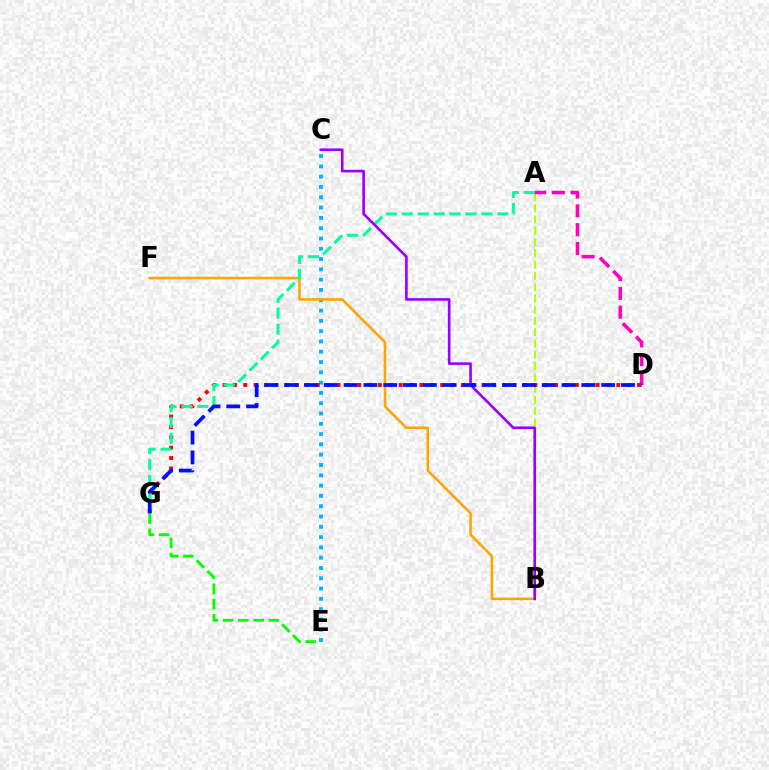{('C', 'E'): [{'color': '#00b5ff', 'line_style': 'dotted', 'thickness': 2.8}], ('A', 'B'): [{'color': '#b3ff00', 'line_style': 'dashed', 'thickness': 1.53}], ('B', 'F'): [{'color': '#ffa500', 'line_style': 'solid', 'thickness': 1.83}], ('D', 'G'): [{'color': '#ff0000', 'line_style': 'dotted', 'thickness': 2.82}, {'color': '#0010ff', 'line_style': 'dashed', 'thickness': 2.69}], ('A', 'G'): [{'color': '#00ff9d', 'line_style': 'dashed', 'thickness': 2.16}], ('E', 'G'): [{'color': '#08ff00', 'line_style': 'dashed', 'thickness': 2.07}], ('B', 'C'): [{'color': '#9b00ff', 'line_style': 'solid', 'thickness': 1.89}], ('A', 'D'): [{'color': '#ff00bd', 'line_style': 'dashed', 'thickness': 2.55}]}